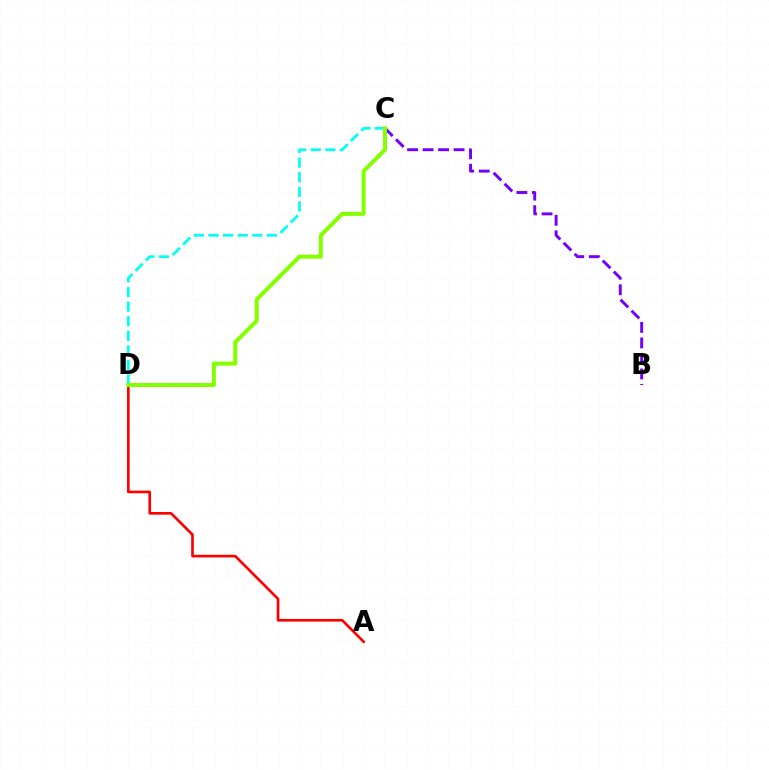{('B', 'C'): [{'color': '#7200ff', 'line_style': 'dashed', 'thickness': 2.11}], ('C', 'D'): [{'color': '#00fff6', 'line_style': 'dashed', 'thickness': 1.98}, {'color': '#84ff00', 'line_style': 'solid', 'thickness': 2.9}], ('A', 'D'): [{'color': '#ff0000', 'line_style': 'solid', 'thickness': 1.91}]}